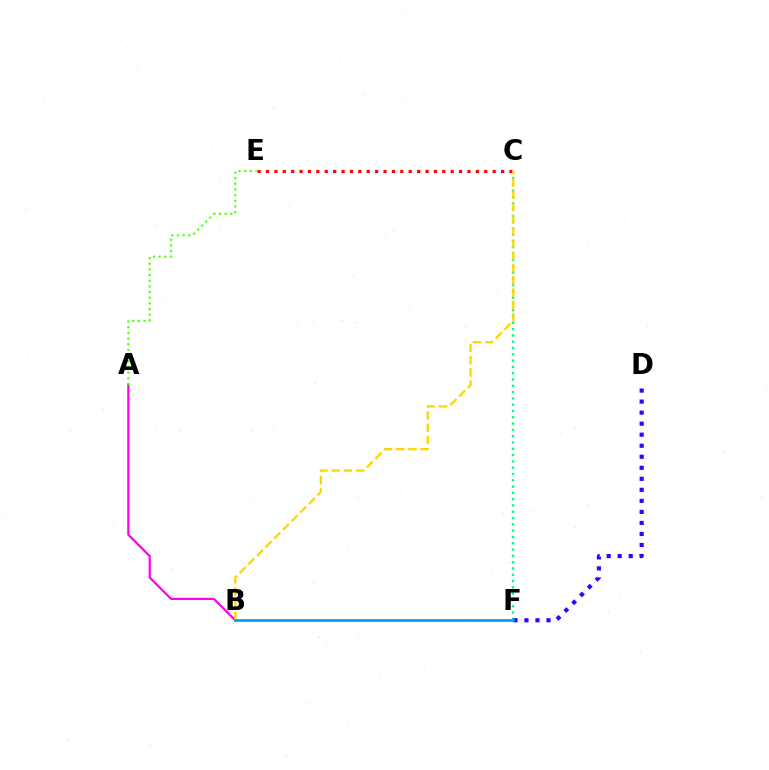{('A', 'B'): [{'color': '#ff00ed', 'line_style': 'solid', 'thickness': 1.58}], ('C', 'E'): [{'color': '#ff0000', 'line_style': 'dotted', 'thickness': 2.28}], ('C', 'F'): [{'color': '#00ff86', 'line_style': 'dotted', 'thickness': 1.71}], ('B', 'C'): [{'color': '#ffd500', 'line_style': 'dashed', 'thickness': 1.66}], ('A', 'E'): [{'color': '#4fff00', 'line_style': 'dotted', 'thickness': 1.54}], ('D', 'F'): [{'color': '#3700ff', 'line_style': 'dotted', 'thickness': 3.0}], ('B', 'F'): [{'color': '#009eff', 'line_style': 'solid', 'thickness': 1.95}]}